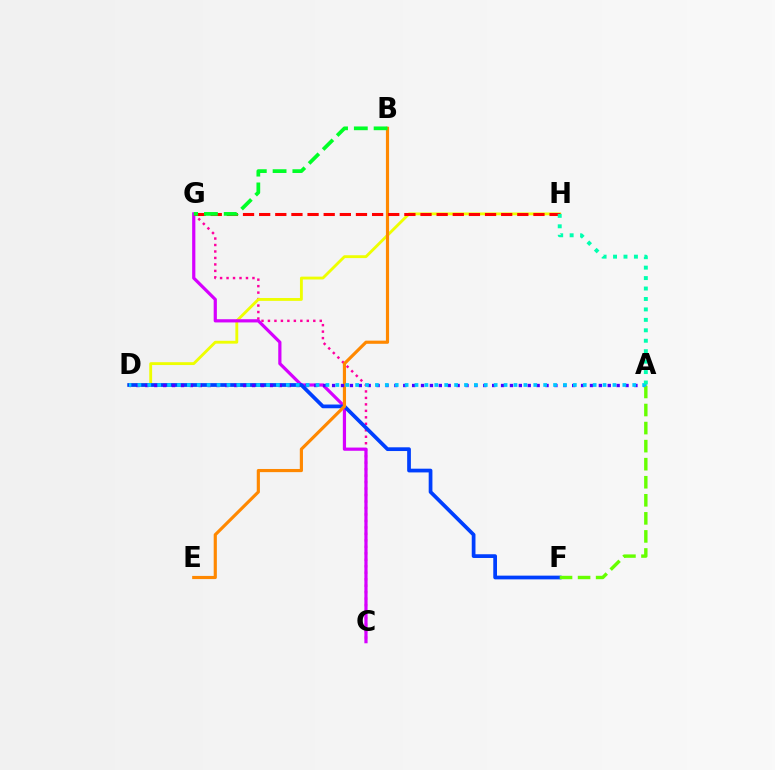{('C', 'G'): [{'color': '#ff00a0', 'line_style': 'dotted', 'thickness': 1.76}, {'color': '#d600ff', 'line_style': 'solid', 'thickness': 2.31}], ('D', 'H'): [{'color': '#eeff00', 'line_style': 'solid', 'thickness': 2.05}], ('D', 'F'): [{'color': '#003fff', 'line_style': 'solid', 'thickness': 2.69}], ('B', 'E'): [{'color': '#ff8800', 'line_style': 'solid', 'thickness': 2.28}], ('A', 'D'): [{'color': '#4f00ff', 'line_style': 'dotted', 'thickness': 2.42}, {'color': '#00c7ff', 'line_style': 'dotted', 'thickness': 2.69}], ('A', 'F'): [{'color': '#66ff00', 'line_style': 'dashed', 'thickness': 2.45}], ('G', 'H'): [{'color': '#ff0000', 'line_style': 'dashed', 'thickness': 2.19}], ('B', 'G'): [{'color': '#00ff27', 'line_style': 'dashed', 'thickness': 2.69}], ('A', 'H'): [{'color': '#00ffaf', 'line_style': 'dotted', 'thickness': 2.84}]}